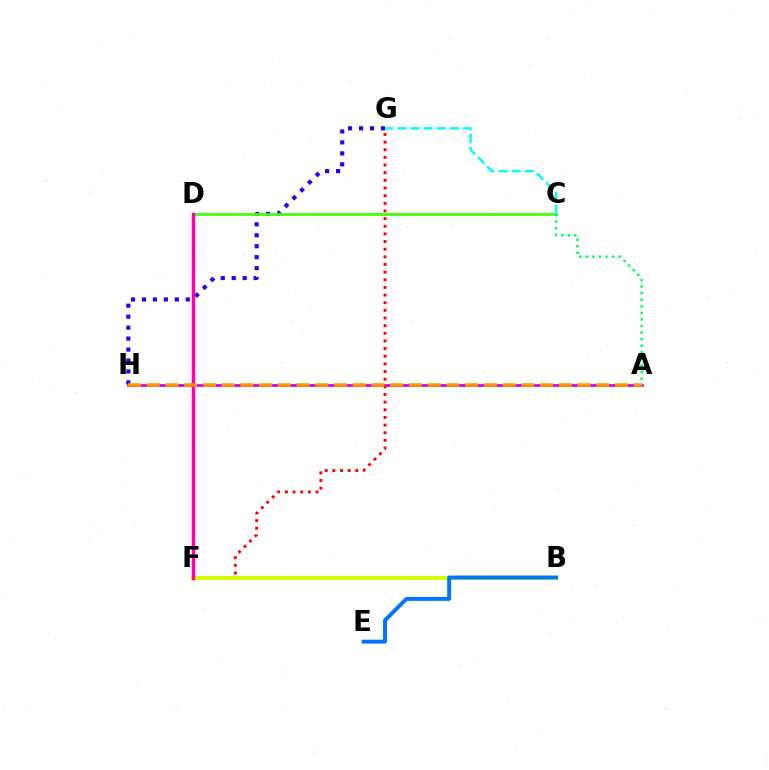{('G', 'H'): [{'color': '#2500ff', 'line_style': 'dotted', 'thickness': 2.98}], ('C', 'D'): [{'color': '#3dff00', 'line_style': 'solid', 'thickness': 1.98}], ('C', 'G'): [{'color': '#00fff6', 'line_style': 'dashed', 'thickness': 1.78}], ('A', 'H'): [{'color': '#b900ff', 'line_style': 'solid', 'thickness': 1.91}, {'color': '#ff9400', 'line_style': 'dashed', 'thickness': 2.54}], ('F', 'G'): [{'color': '#ff0000', 'line_style': 'dotted', 'thickness': 2.08}], ('B', 'F'): [{'color': '#d1ff00', 'line_style': 'solid', 'thickness': 2.87}], ('D', 'F'): [{'color': '#ff00ac', 'line_style': 'solid', 'thickness': 2.48}], ('A', 'C'): [{'color': '#00ff5c', 'line_style': 'dotted', 'thickness': 1.78}], ('B', 'E'): [{'color': '#0074ff', 'line_style': 'solid', 'thickness': 2.82}]}